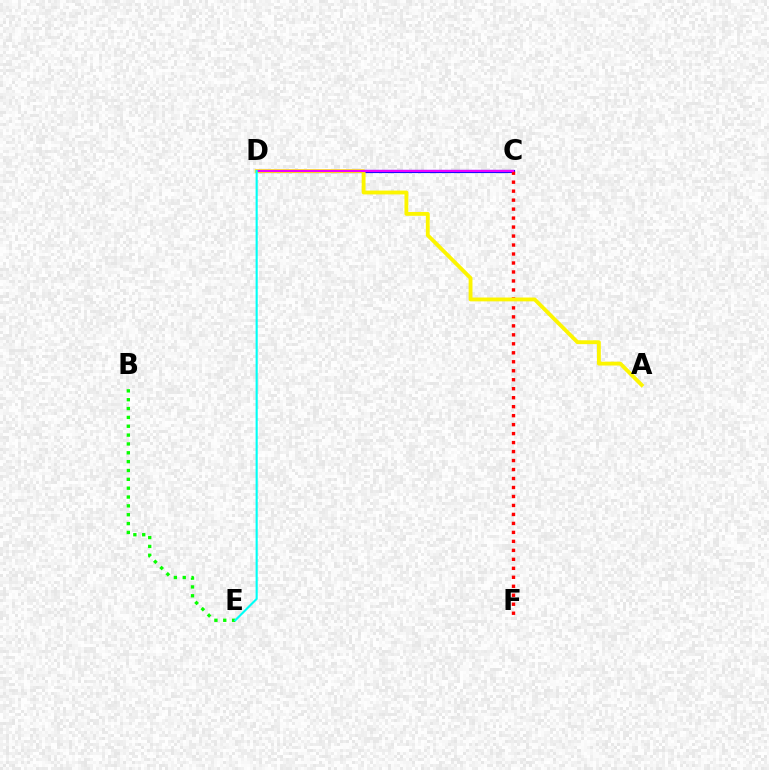{('C', 'D'): [{'color': '#0010ff', 'line_style': 'solid', 'thickness': 2.28}, {'color': '#ee00ff', 'line_style': 'solid', 'thickness': 1.63}], ('C', 'F'): [{'color': '#ff0000', 'line_style': 'dotted', 'thickness': 2.44}], ('B', 'E'): [{'color': '#08ff00', 'line_style': 'dotted', 'thickness': 2.4}], ('A', 'D'): [{'color': '#fcf500', 'line_style': 'solid', 'thickness': 2.77}], ('D', 'E'): [{'color': '#00fff6', 'line_style': 'solid', 'thickness': 1.53}]}